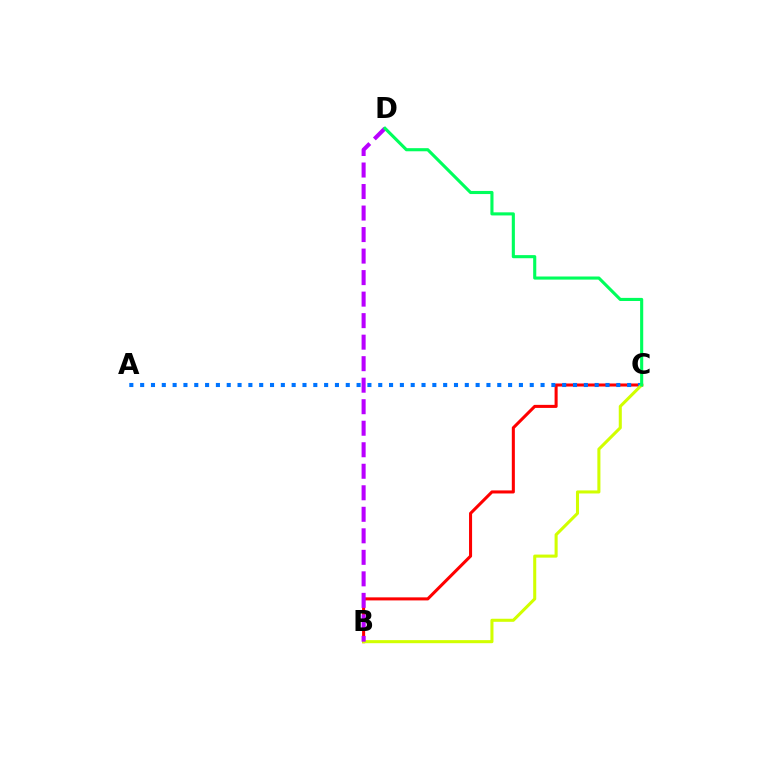{('B', 'C'): [{'color': '#ff0000', 'line_style': 'solid', 'thickness': 2.2}, {'color': '#d1ff00', 'line_style': 'solid', 'thickness': 2.2}], ('A', 'C'): [{'color': '#0074ff', 'line_style': 'dotted', 'thickness': 2.94}], ('B', 'D'): [{'color': '#b900ff', 'line_style': 'dashed', 'thickness': 2.92}], ('C', 'D'): [{'color': '#00ff5c', 'line_style': 'solid', 'thickness': 2.24}]}